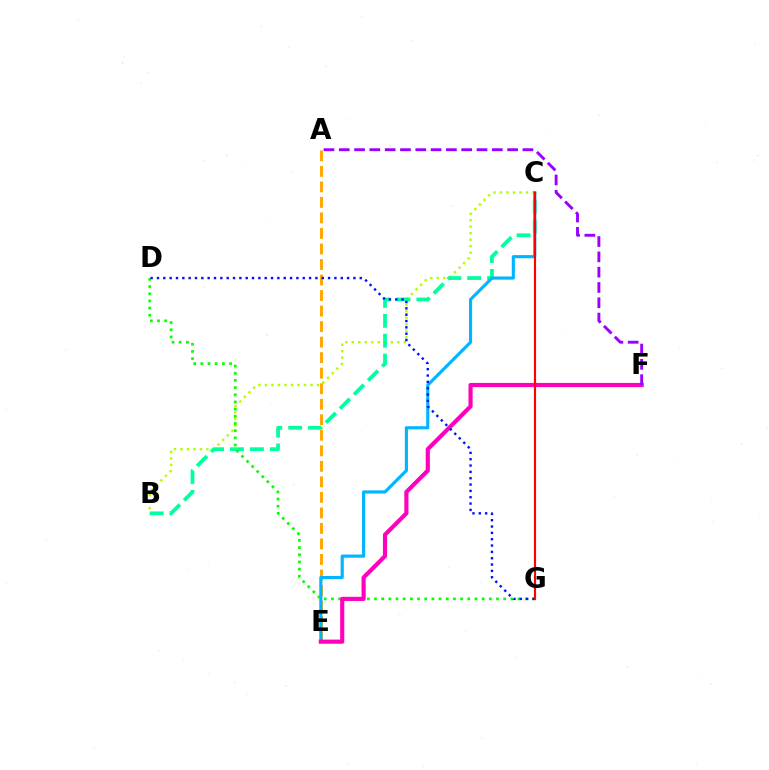{('B', 'C'): [{'color': '#b3ff00', 'line_style': 'dotted', 'thickness': 1.77}, {'color': '#00ff9d', 'line_style': 'dashed', 'thickness': 2.7}], ('A', 'E'): [{'color': '#ffa500', 'line_style': 'dashed', 'thickness': 2.11}], ('D', 'G'): [{'color': '#08ff00', 'line_style': 'dotted', 'thickness': 1.95}, {'color': '#0010ff', 'line_style': 'dotted', 'thickness': 1.72}], ('C', 'E'): [{'color': '#00b5ff', 'line_style': 'solid', 'thickness': 2.25}], ('E', 'F'): [{'color': '#ff00bd', 'line_style': 'solid', 'thickness': 2.98}], ('A', 'F'): [{'color': '#9b00ff', 'line_style': 'dashed', 'thickness': 2.08}], ('C', 'G'): [{'color': '#ff0000', 'line_style': 'solid', 'thickness': 1.56}]}